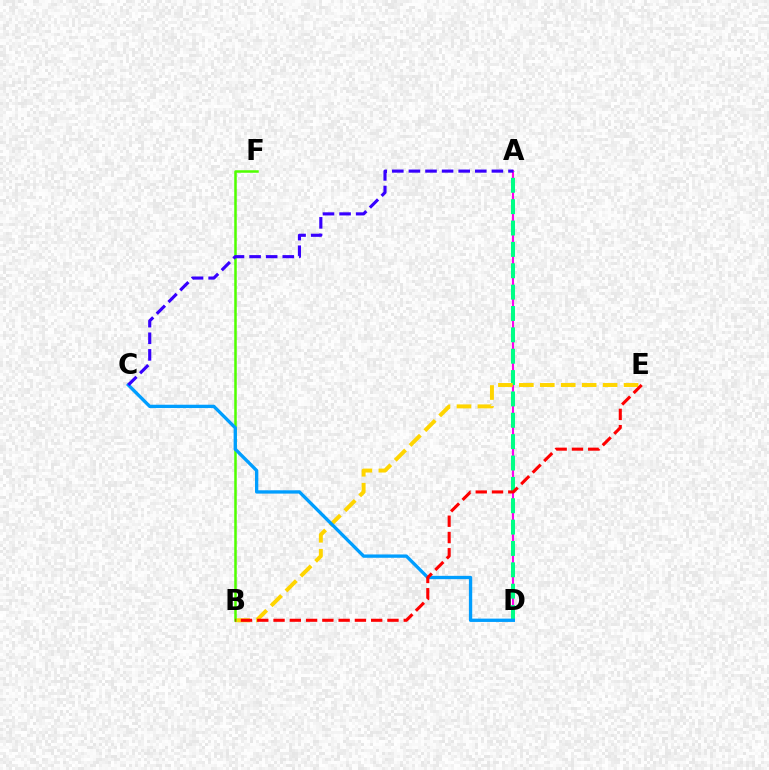{('A', 'D'): [{'color': '#ff00ed', 'line_style': 'solid', 'thickness': 1.54}, {'color': '#00ff86', 'line_style': 'dashed', 'thickness': 2.9}], ('B', 'E'): [{'color': '#ffd500', 'line_style': 'dashed', 'thickness': 2.84}, {'color': '#ff0000', 'line_style': 'dashed', 'thickness': 2.21}], ('B', 'F'): [{'color': '#4fff00', 'line_style': 'solid', 'thickness': 1.81}], ('C', 'D'): [{'color': '#009eff', 'line_style': 'solid', 'thickness': 2.39}], ('A', 'C'): [{'color': '#3700ff', 'line_style': 'dashed', 'thickness': 2.25}]}